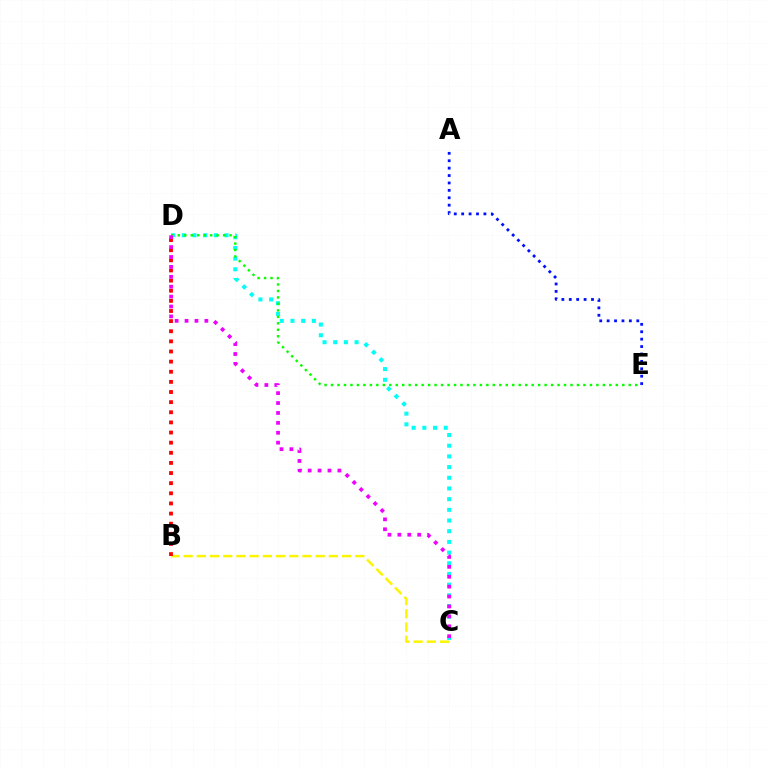{('A', 'E'): [{'color': '#0010ff', 'line_style': 'dotted', 'thickness': 2.01}], ('B', 'C'): [{'color': '#fcf500', 'line_style': 'dashed', 'thickness': 1.79}], ('C', 'D'): [{'color': '#00fff6', 'line_style': 'dotted', 'thickness': 2.9}, {'color': '#ee00ff', 'line_style': 'dotted', 'thickness': 2.69}], ('B', 'D'): [{'color': '#ff0000', 'line_style': 'dotted', 'thickness': 2.75}], ('D', 'E'): [{'color': '#08ff00', 'line_style': 'dotted', 'thickness': 1.76}]}